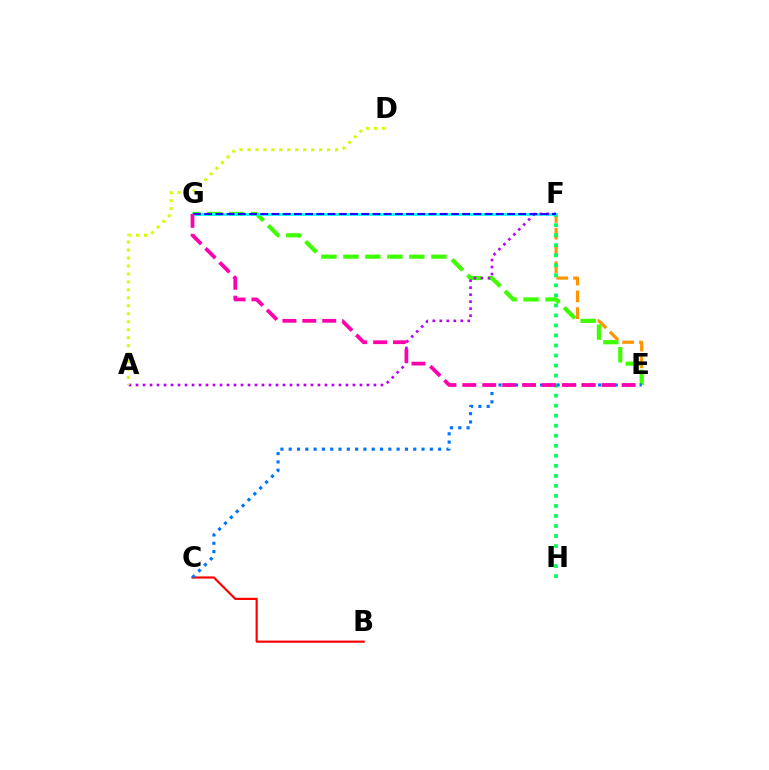{('E', 'F'): [{'color': '#ff9400', 'line_style': 'dashed', 'thickness': 2.28}], ('F', 'H'): [{'color': '#00ff5c', 'line_style': 'dotted', 'thickness': 2.72}], ('E', 'G'): [{'color': '#3dff00', 'line_style': 'dashed', 'thickness': 2.99}, {'color': '#ff00ac', 'line_style': 'dashed', 'thickness': 2.71}], ('F', 'G'): [{'color': '#00fff6', 'line_style': 'solid', 'thickness': 1.94}, {'color': '#2500ff', 'line_style': 'dashed', 'thickness': 1.52}], ('B', 'C'): [{'color': '#ff0000', 'line_style': 'solid', 'thickness': 1.56}], ('A', 'F'): [{'color': '#b900ff', 'line_style': 'dotted', 'thickness': 1.9}], ('C', 'E'): [{'color': '#0074ff', 'line_style': 'dotted', 'thickness': 2.26}], ('A', 'D'): [{'color': '#d1ff00', 'line_style': 'dotted', 'thickness': 2.17}]}